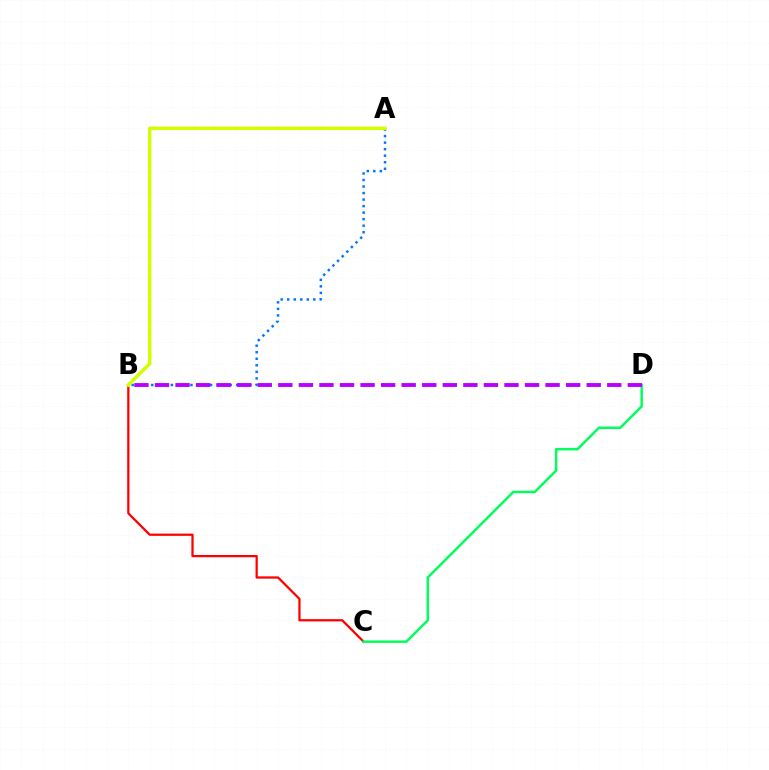{('A', 'B'): [{'color': '#0074ff', 'line_style': 'dotted', 'thickness': 1.77}, {'color': '#d1ff00', 'line_style': 'solid', 'thickness': 2.48}], ('B', 'C'): [{'color': '#ff0000', 'line_style': 'solid', 'thickness': 1.62}], ('C', 'D'): [{'color': '#00ff5c', 'line_style': 'solid', 'thickness': 1.78}], ('B', 'D'): [{'color': '#b900ff', 'line_style': 'dashed', 'thickness': 2.79}]}